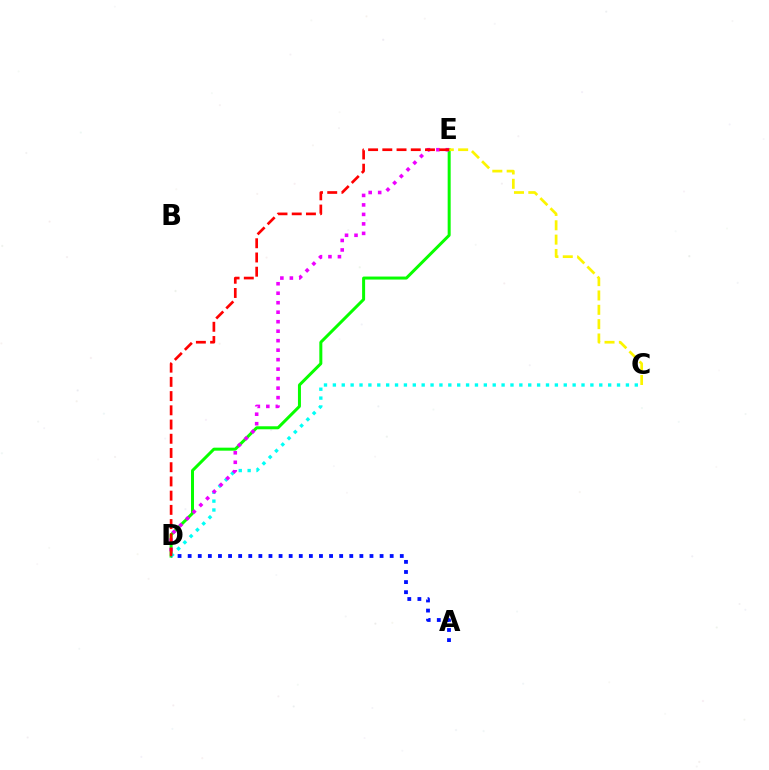{('D', 'E'): [{'color': '#08ff00', 'line_style': 'solid', 'thickness': 2.16}, {'color': '#ee00ff', 'line_style': 'dotted', 'thickness': 2.58}, {'color': '#ff0000', 'line_style': 'dashed', 'thickness': 1.93}], ('C', 'E'): [{'color': '#fcf500', 'line_style': 'dashed', 'thickness': 1.95}], ('C', 'D'): [{'color': '#00fff6', 'line_style': 'dotted', 'thickness': 2.41}], ('A', 'D'): [{'color': '#0010ff', 'line_style': 'dotted', 'thickness': 2.74}]}